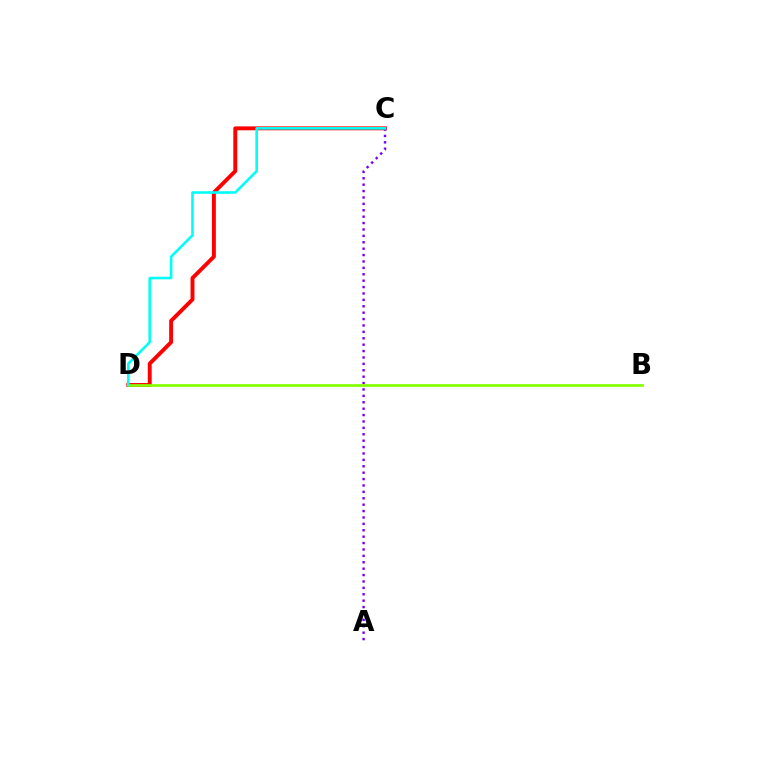{('C', 'D'): [{'color': '#ff0000', 'line_style': 'solid', 'thickness': 2.81}, {'color': '#00fff6', 'line_style': 'solid', 'thickness': 1.87}], ('A', 'C'): [{'color': '#7200ff', 'line_style': 'dotted', 'thickness': 1.74}], ('B', 'D'): [{'color': '#84ff00', 'line_style': 'solid', 'thickness': 1.97}]}